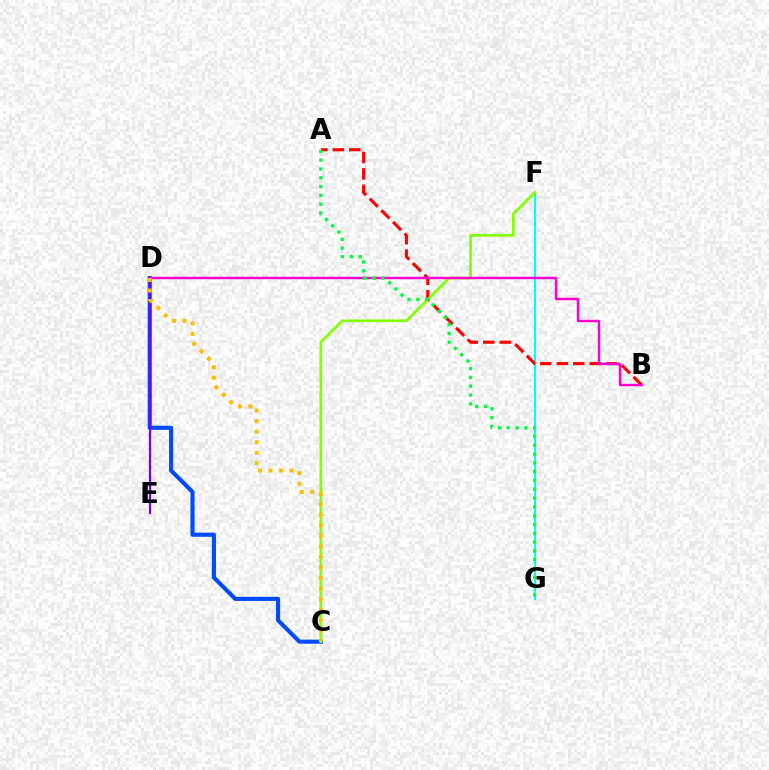{('C', 'D'): [{'color': '#004bff', 'line_style': 'solid', 'thickness': 2.97}, {'color': '#ffbd00', 'line_style': 'dotted', 'thickness': 2.86}], ('F', 'G'): [{'color': '#00fff6', 'line_style': 'solid', 'thickness': 1.5}], ('A', 'B'): [{'color': '#ff0000', 'line_style': 'dashed', 'thickness': 2.24}], ('C', 'F'): [{'color': '#84ff00', 'line_style': 'solid', 'thickness': 1.94}], ('D', 'E'): [{'color': '#7200ff', 'line_style': 'solid', 'thickness': 1.59}], ('B', 'D'): [{'color': '#ff00cf', 'line_style': 'solid', 'thickness': 1.75}], ('A', 'G'): [{'color': '#00ff39', 'line_style': 'dotted', 'thickness': 2.39}]}